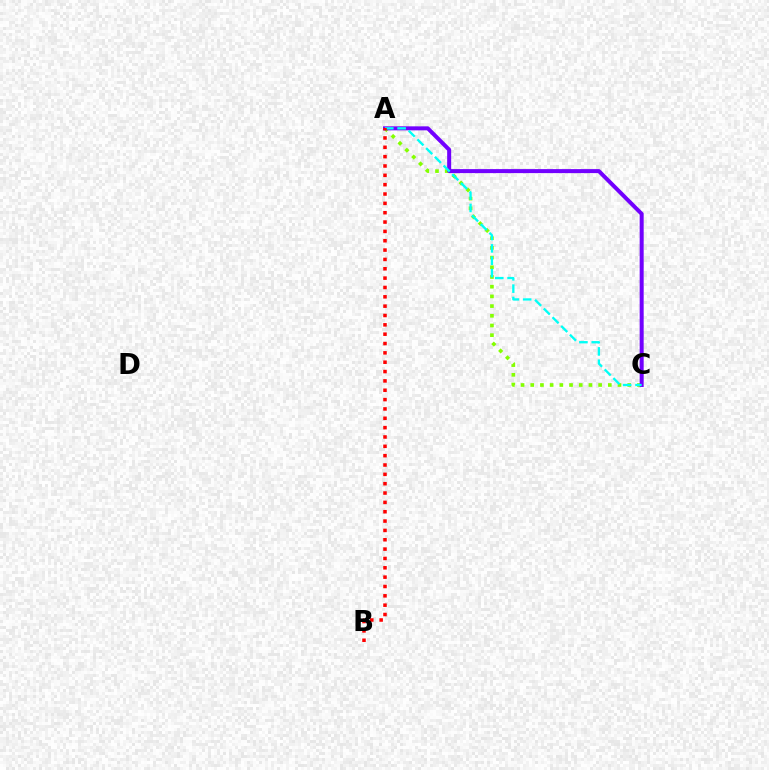{('A', 'C'): [{'color': '#84ff00', 'line_style': 'dotted', 'thickness': 2.63}, {'color': '#7200ff', 'line_style': 'solid', 'thickness': 2.88}, {'color': '#00fff6', 'line_style': 'dashed', 'thickness': 1.67}], ('A', 'B'): [{'color': '#ff0000', 'line_style': 'dotted', 'thickness': 2.54}]}